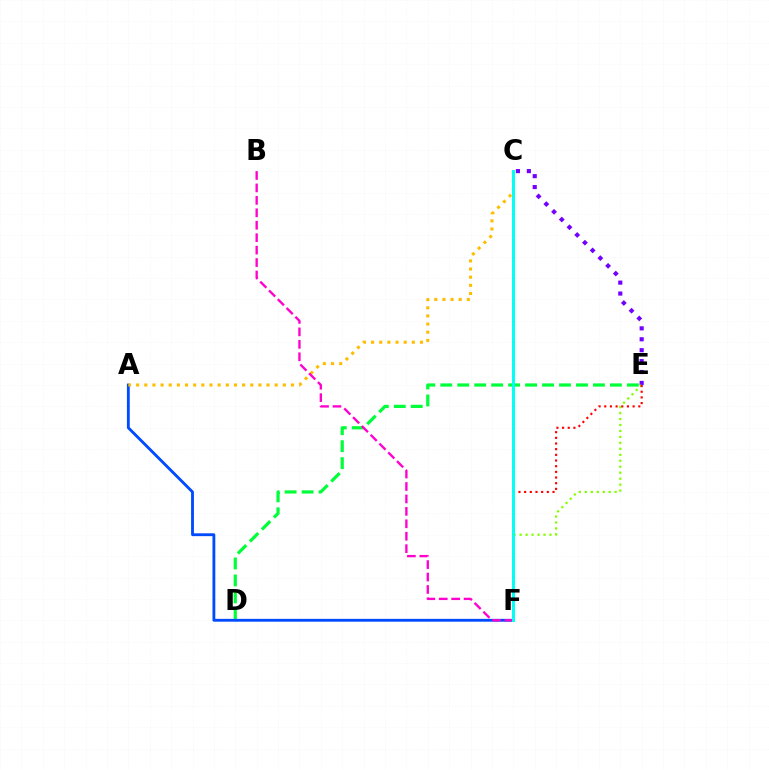{('C', 'E'): [{'color': '#7200ff', 'line_style': 'dotted', 'thickness': 2.97}], ('E', 'F'): [{'color': '#84ff00', 'line_style': 'dotted', 'thickness': 1.62}, {'color': '#ff0000', 'line_style': 'dotted', 'thickness': 1.54}], ('D', 'E'): [{'color': '#00ff39', 'line_style': 'dashed', 'thickness': 2.3}], ('A', 'F'): [{'color': '#004bff', 'line_style': 'solid', 'thickness': 2.04}], ('A', 'C'): [{'color': '#ffbd00', 'line_style': 'dotted', 'thickness': 2.21}], ('B', 'F'): [{'color': '#ff00cf', 'line_style': 'dashed', 'thickness': 1.69}], ('C', 'F'): [{'color': '#00fff6', 'line_style': 'solid', 'thickness': 2.14}]}